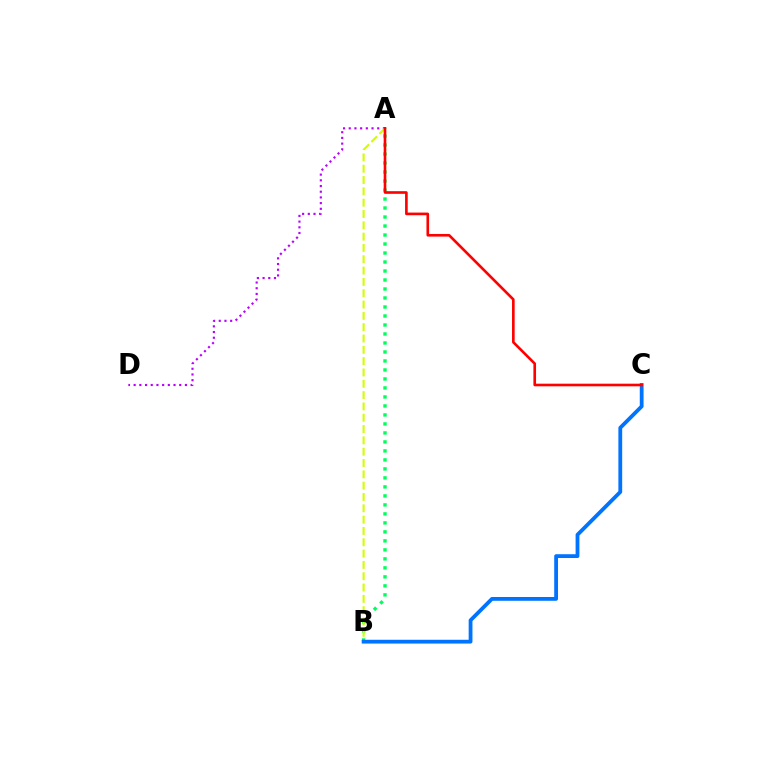{('A', 'B'): [{'color': '#00ff5c', 'line_style': 'dotted', 'thickness': 2.44}, {'color': '#d1ff00', 'line_style': 'dashed', 'thickness': 1.54}], ('A', 'D'): [{'color': '#b900ff', 'line_style': 'dotted', 'thickness': 1.55}], ('B', 'C'): [{'color': '#0074ff', 'line_style': 'solid', 'thickness': 2.74}], ('A', 'C'): [{'color': '#ff0000', 'line_style': 'solid', 'thickness': 1.9}]}